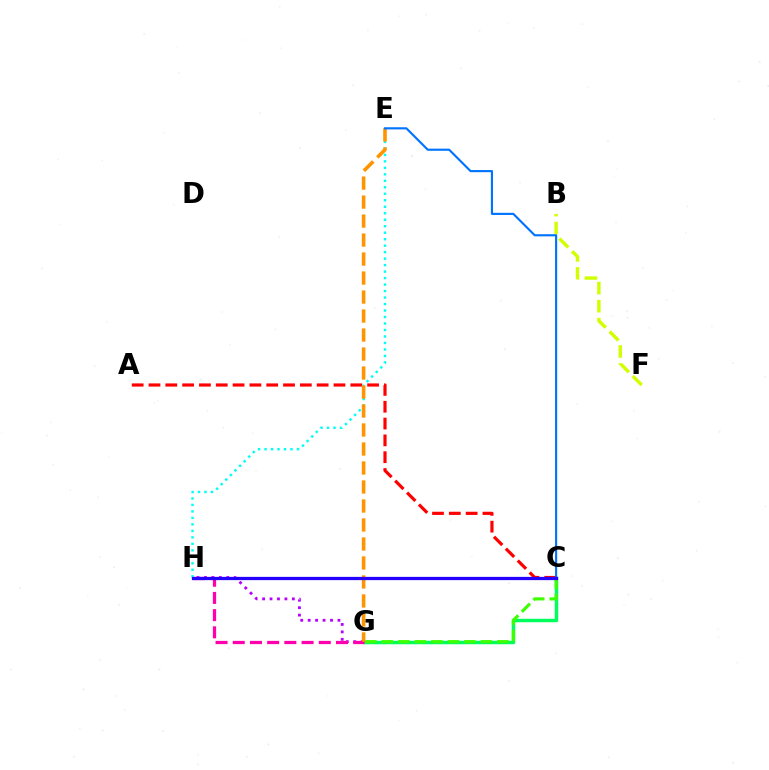{('G', 'H'): [{'color': '#b900ff', 'line_style': 'dotted', 'thickness': 2.02}, {'color': '#ff00ac', 'line_style': 'dashed', 'thickness': 2.34}], ('C', 'G'): [{'color': '#00ff5c', 'line_style': 'solid', 'thickness': 2.5}, {'color': '#3dff00', 'line_style': 'dashed', 'thickness': 2.24}], ('A', 'C'): [{'color': '#ff0000', 'line_style': 'dashed', 'thickness': 2.28}], ('E', 'H'): [{'color': '#00fff6', 'line_style': 'dotted', 'thickness': 1.76}], ('E', 'G'): [{'color': '#ff9400', 'line_style': 'dashed', 'thickness': 2.58}], ('B', 'F'): [{'color': '#d1ff00', 'line_style': 'dashed', 'thickness': 2.45}], ('C', 'E'): [{'color': '#0074ff', 'line_style': 'solid', 'thickness': 1.55}], ('C', 'H'): [{'color': '#2500ff', 'line_style': 'solid', 'thickness': 2.35}]}